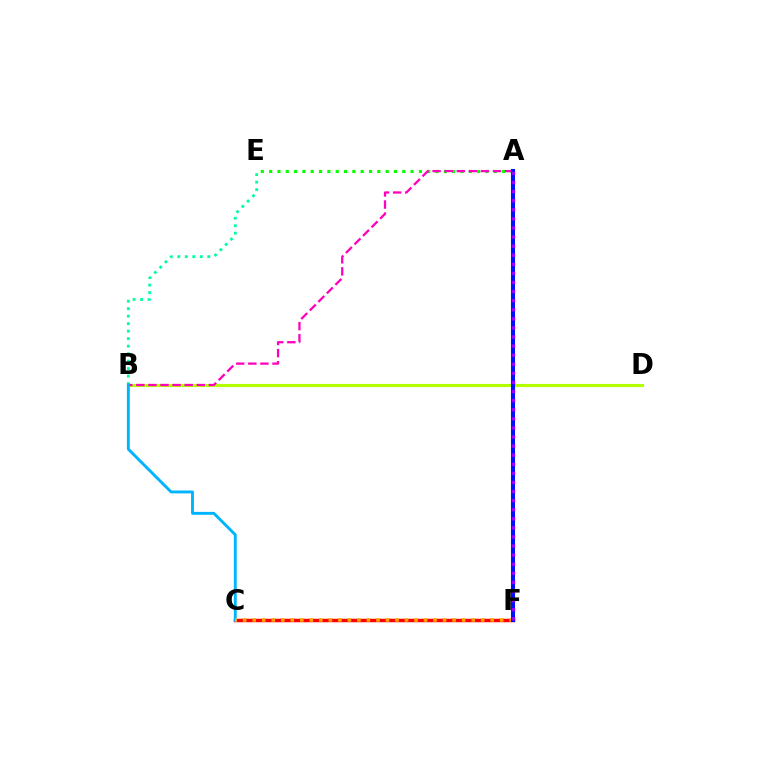{('C', 'F'): [{'color': '#ff0000', 'line_style': 'solid', 'thickness': 2.5}, {'color': '#ffa500', 'line_style': 'dotted', 'thickness': 2.59}], ('A', 'E'): [{'color': '#08ff00', 'line_style': 'dotted', 'thickness': 2.26}], ('B', 'E'): [{'color': '#00ff9d', 'line_style': 'dotted', 'thickness': 2.04}], ('B', 'D'): [{'color': '#b3ff00', 'line_style': 'solid', 'thickness': 2.25}], ('A', 'B'): [{'color': '#ff00bd', 'line_style': 'dashed', 'thickness': 1.64}], ('B', 'C'): [{'color': '#00b5ff', 'line_style': 'solid', 'thickness': 2.09}], ('A', 'F'): [{'color': '#0010ff', 'line_style': 'solid', 'thickness': 2.92}, {'color': '#9b00ff', 'line_style': 'dotted', 'thickness': 2.47}]}